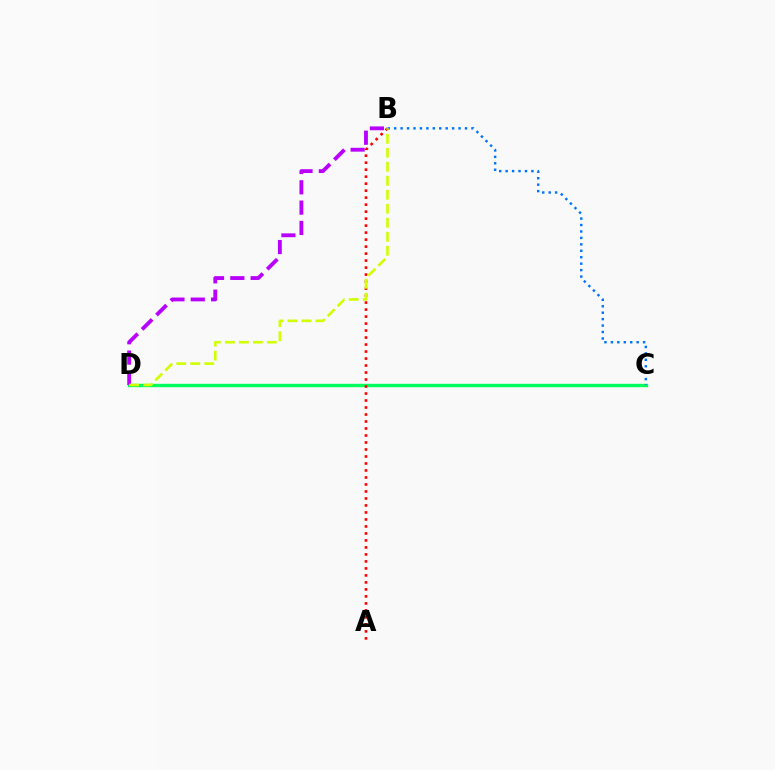{('C', 'D'): [{'color': '#00ff5c', 'line_style': 'solid', 'thickness': 2.44}], ('B', 'D'): [{'color': '#b900ff', 'line_style': 'dashed', 'thickness': 2.76}, {'color': '#d1ff00', 'line_style': 'dashed', 'thickness': 1.9}], ('B', 'C'): [{'color': '#0074ff', 'line_style': 'dotted', 'thickness': 1.75}], ('A', 'B'): [{'color': '#ff0000', 'line_style': 'dotted', 'thickness': 1.9}]}